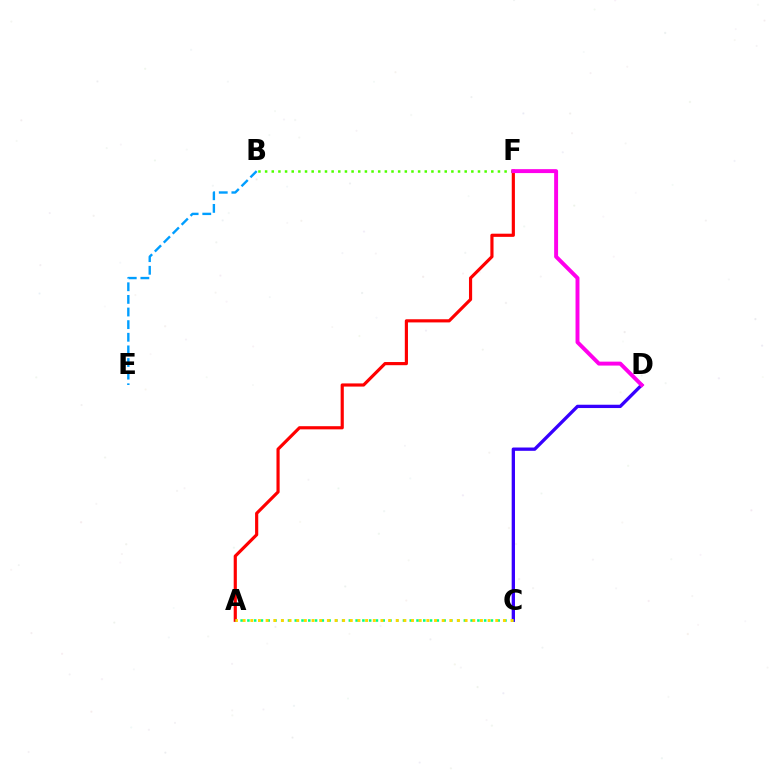{('B', 'F'): [{'color': '#4fff00', 'line_style': 'dotted', 'thickness': 1.81}], ('A', 'F'): [{'color': '#ff0000', 'line_style': 'solid', 'thickness': 2.28}], ('C', 'D'): [{'color': '#3700ff', 'line_style': 'solid', 'thickness': 2.38}], ('A', 'C'): [{'color': '#00ff86', 'line_style': 'dotted', 'thickness': 1.84}, {'color': '#ffd500', 'line_style': 'dotted', 'thickness': 2.08}], ('B', 'E'): [{'color': '#009eff', 'line_style': 'dashed', 'thickness': 1.72}], ('D', 'F'): [{'color': '#ff00ed', 'line_style': 'solid', 'thickness': 2.83}]}